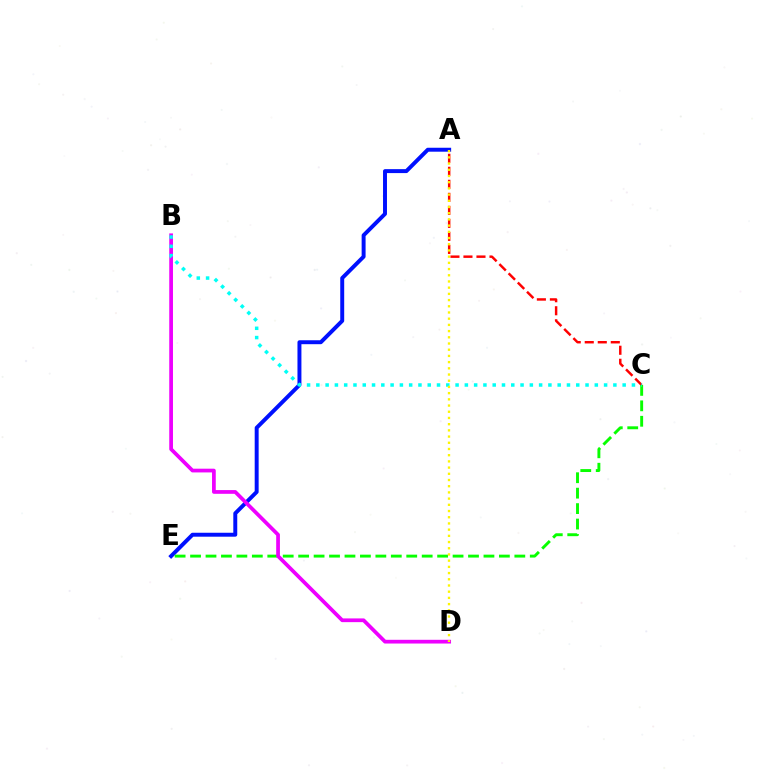{('A', 'C'): [{'color': '#ff0000', 'line_style': 'dashed', 'thickness': 1.77}], ('A', 'E'): [{'color': '#0010ff', 'line_style': 'solid', 'thickness': 2.84}], ('C', 'E'): [{'color': '#08ff00', 'line_style': 'dashed', 'thickness': 2.1}], ('B', 'D'): [{'color': '#ee00ff', 'line_style': 'solid', 'thickness': 2.69}], ('B', 'C'): [{'color': '#00fff6', 'line_style': 'dotted', 'thickness': 2.52}], ('A', 'D'): [{'color': '#fcf500', 'line_style': 'dotted', 'thickness': 1.69}]}